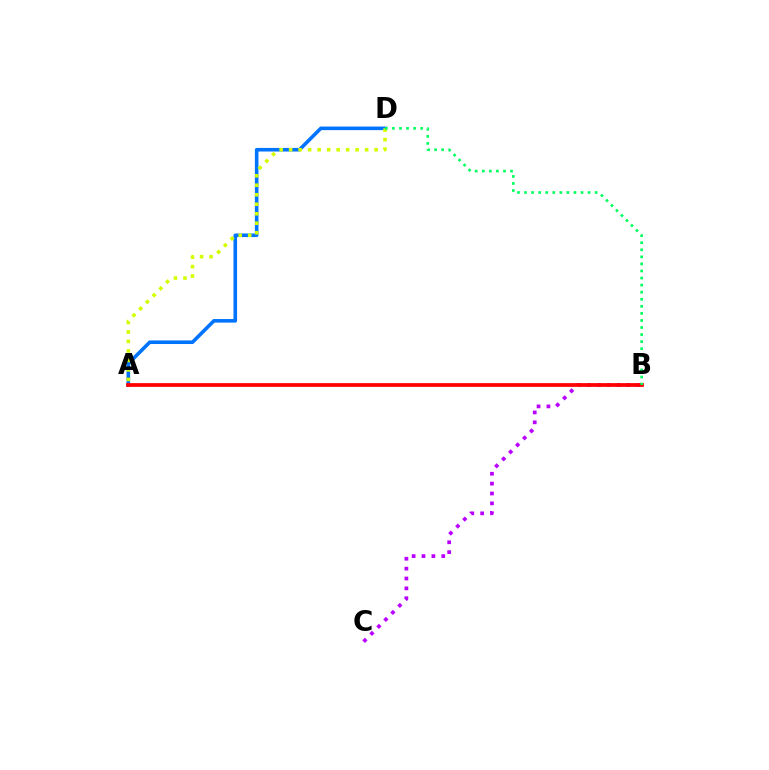{('A', 'D'): [{'color': '#0074ff', 'line_style': 'solid', 'thickness': 2.59}, {'color': '#d1ff00', 'line_style': 'dotted', 'thickness': 2.58}], ('B', 'C'): [{'color': '#b900ff', 'line_style': 'dotted', 'thickness': 2.68}], ('A', 'B'): [{'color': '#ff0000', 'line_style': 'solid', 'thickness': 2.69}], ('B', 'D'): [{'color': '#00ff5c', 'line_style': 'dotted', 'thickness': 1.92}]}